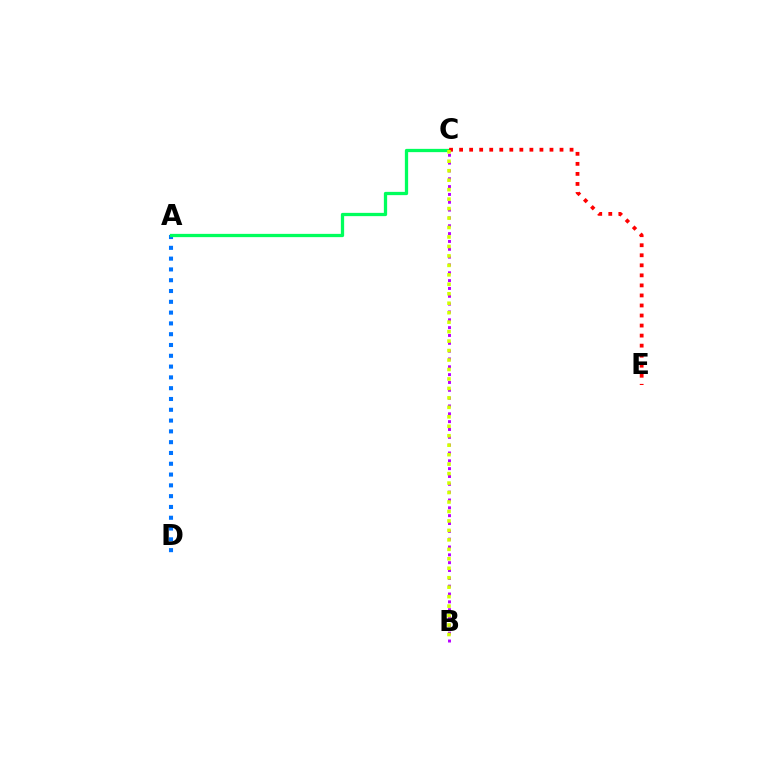{('B', 'C'): [{'color': '#b900ff', 'line_style': 'dotted', 'thickness': 2.13}, {'color': '#d1ff00', 'line_style': 'dotted', 'thickness': 2.57}], ('A', 'D'): [{'color': '#0074ff', 'line_style': 'dotted', 'thickness': 2.93}], ('A', 'C'): [{'color': '#00ff5c', 'line_style': 'solid', 'thickness': 2.35}], ('C', 'E'): [{'color': '#ff0000', 'line_style': 'dotted', 'thickness': 2.73}]}